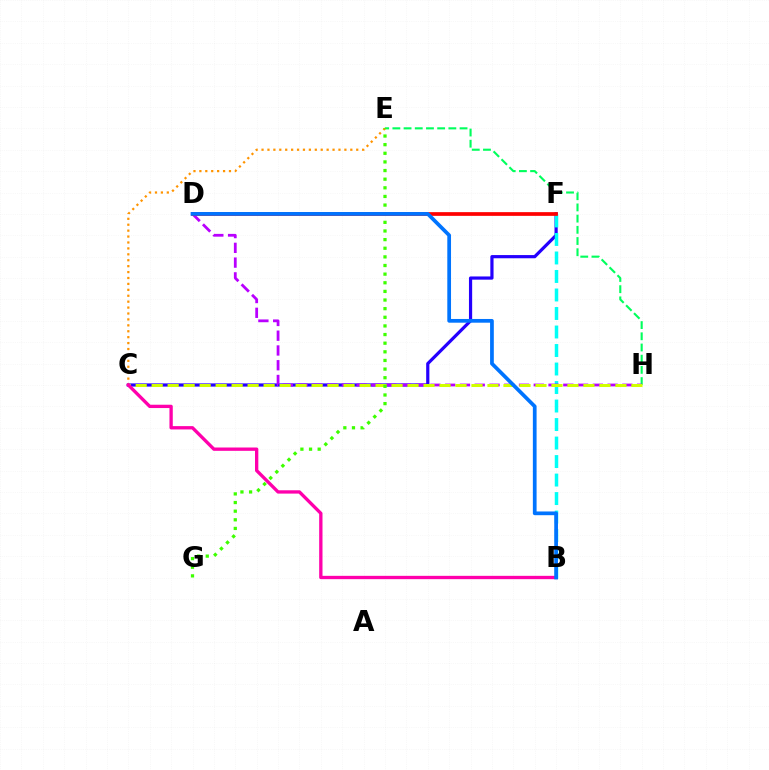{('C', 'F'): [{'color': '#2500ff', 'line_style': 'solid', 'thickness': 2.3}], ('B', 'F'): [{'color': '#00fff6', 'line_style': 'dashed', 'thickness': 2.51}], ('E', 'H'): [{'color': '#00ff5c', 'line_style': 'dashed', 'thickness': 1.52}], ('D', 'H'): [{'color': '#b900ff', 'line_style': 'dashed', 'thickness': 2.01}], ('C', 'E'): [{'color': '#ff9400', 'line_style': 'dotted', 'thickness': 1.61}], ('C', 'H'): [{'color': '#d1ff00', 'line_style': 'dashed', 'thickness': 2.17}], ('E', 'G'): [{'color': '#3dff00', 'line_style': 'dotted', 'thickness': 2.35}], ('B', 'C'): [{'color': '#ff00ac', 'line_style': 'solid', 'thickness': 2.39}], ('D', 'F'): [{'color': '#ff0000', 'line_style': 'solid', 'thickness': 2.67}], ('B', 'D'): [{'color': '#0074ff', 'line_style': 'solid', 'thickness': 2.68}]}